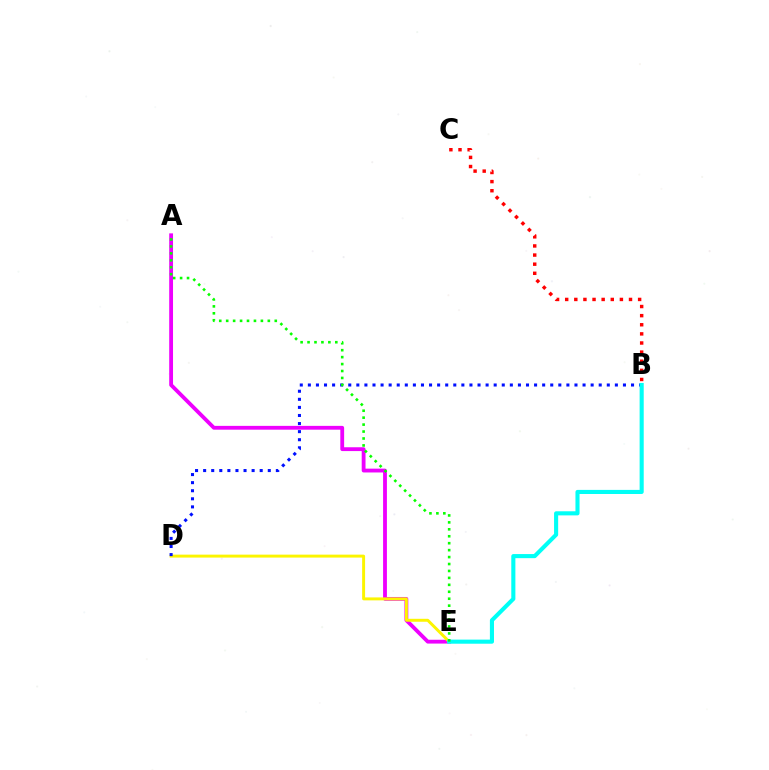{('A', 'E'): [{'color': '#ee00ff', 'line_style': 'solid', 'thickness': 2.75}, {'color': '#08ff00', 'line_style': 'dotted', 'thickness': 1.89}], ('D', 'E'): [{'color': '#fcf500', 'line_style': 'solid', 'thickness': 2.12}], ('B', 'D'): [{'color': '#0010ff', 'line_style': 'dotted', 'thickness': 2.2}], ('B', 'E'): [{'color': '#00fff6', 'line_style': 'solid', 'thickness': 2.95}], ('B', 'C'): [{'color': '#ff0000', 'line_style': 'dotted', 'thickness': 2.48}]}